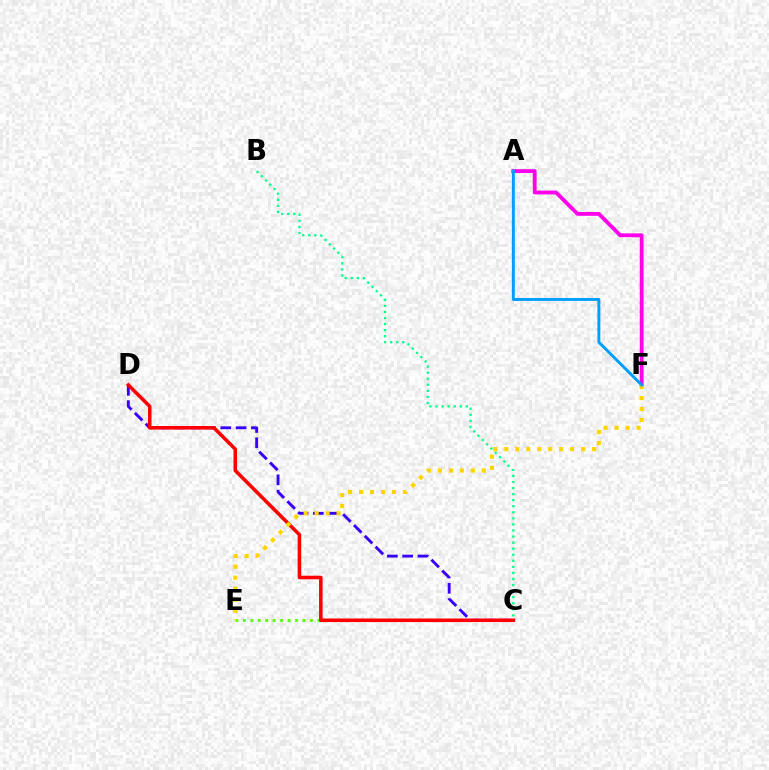{('A', 'F'): [{'color': '#ff00ed', 'line_style': 'solid', 'thickness': 2.76}, {'color': '#009eff', 'line_style': 'solid', 'thickness': 2.12}], ('C', 'D'): [{'color': '#3700ff', 'line_style': 'dashed', 'thickness': 2.08}, {'color': '#ff0000', 'line_style': 'solid', 'thickness': 2.55}], ('C', 'E'): [{'color': '#4fff00', 'line_style': 'dotted', 'thickness': 2.02}], ('E', 'F'): [{'color': '#ffd500', 'line_style': 'dotted', 'thickness': 2.98}], ('B', 'C'): [{'color': '#00ff86', 'line_style': 'dotted', 'thickness': 1.65}]}